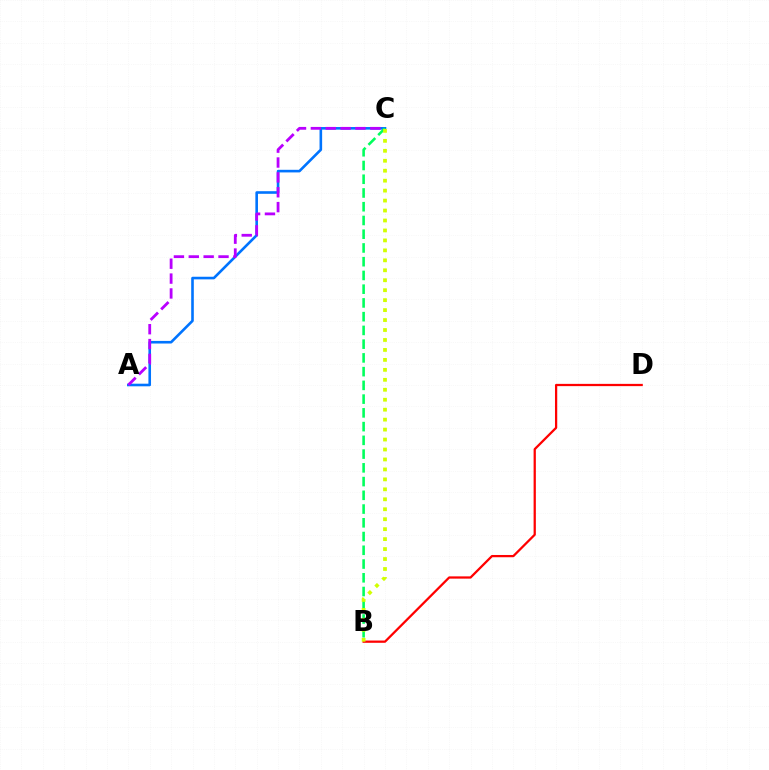{('B', 'D'): [{'color': '#ff0000', 'line_style': 'solid', 'thickness': 1.63}], ('A', 'C'): [{'color': '#0074ff', 'line_style': 'solid', 'thickness': 1.88}, {'color': '#b900ff', 'line_style': 'dashed', 'thickness': 2.02}], ('B', 'C'): [{'color': '#00ff5c', 'line_style': 'dashed', 'thickness': 1.87}, {'color': '#d1ff00', 'line_style': 'dotted', 'thickness': 2.71}]}